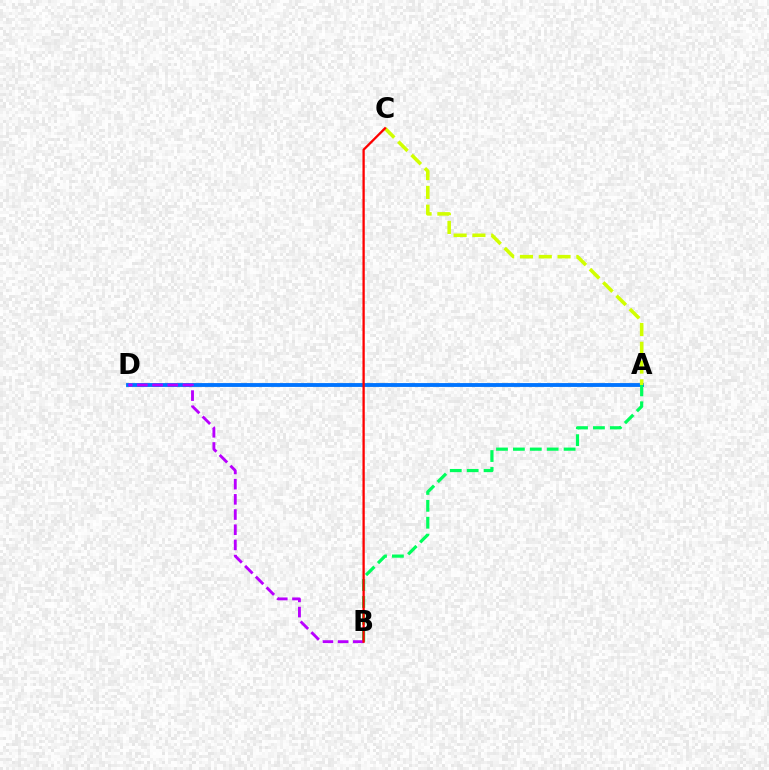{('A', 'D'): [{'color': '#0074ff', 'line_style': 'solid', 'thickness': 2.77}], ('A', 'B'): [{'color': '#00ff5c', 'line_style': 'dashed', 'thickness': 2.3}], ('B', 'D'): [{'color': '#b900ff', 'line_style': 'dashed', 'thickness': 2.06}], ('A', 'C'): [{'color': '#d1ff00', 'line_style': 'dashed', 'thickness': 2.55}], ('B', 'C'): [{'color': '#ff0000', 'line_style': 'solid', 'thickness': 1.66}]}